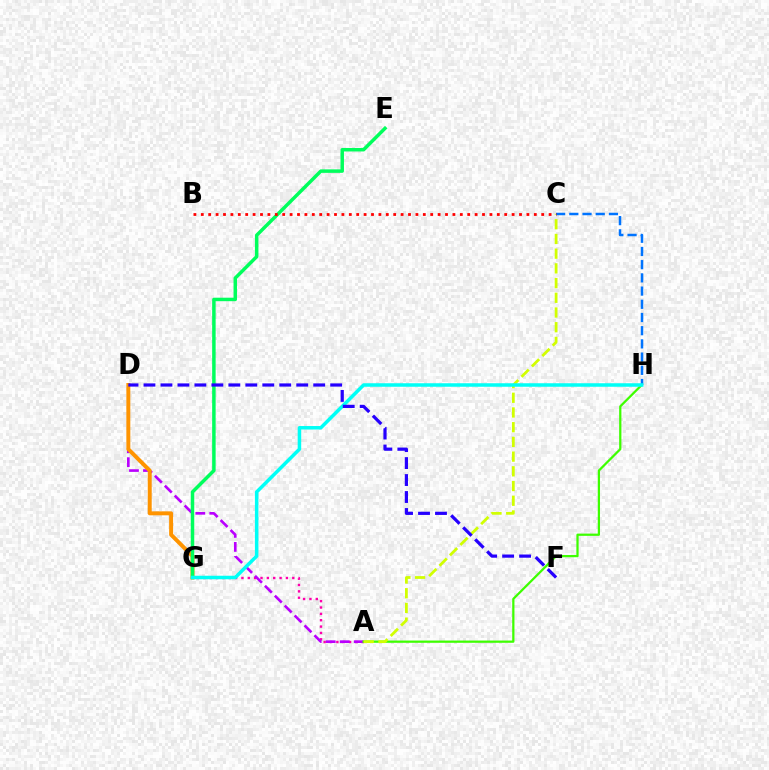{('A', 'G'): [{'color': '#ff00ac', 'line_style': 'dotted', 'thickness': 1.73}], ('A', 'D'): [{'color': '#b900ff', 'line_style': 'dashed', 'thickness': 1.9}], ('A', 'H'): [{'color': '#3dff00', 'line_style': 'solid', 'thickness': 1.61}], ('D', 'G'): [{'color': '#ff9400', 'line_style': 'solid', 'thickness': 2.85}], ('A', 'C'): [{'color': '#d1ff00', 'line_style': 'dashed', 'thickness': 2.0}], ('E', 'G'): [{'color': '#00ff5c', 'line_style': 'solid', 'thickness': 2.51}], ('C', 'H'): [{'color': '#0074ff', 'line_style': 'dashed', 'thickness': 1.79}], ('G', 'H'): [{'color': '#00fff6', 'line_style': 'solid', 'thickness': 2.53}], ('D', 'F'): [{'color': '#2500ff', 'line_style': 'dashed', 'thickness': 2.31}], ('B', 'C'): [{'color': '#ff0000', 'line_style': 'dotted', 'thickness': 2.01}]}